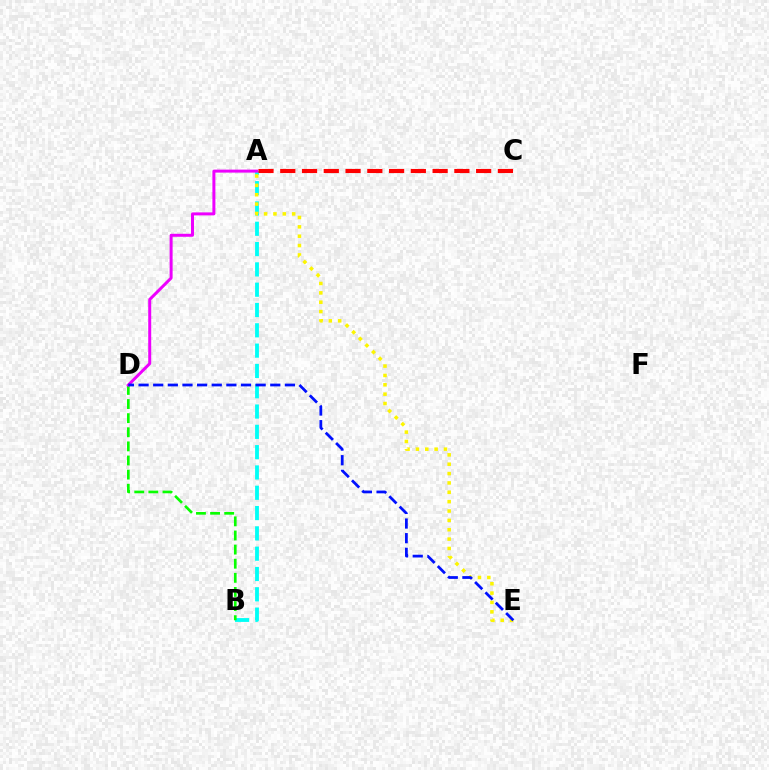{('A', 'B'): [{'color': '#00fff6', 'line_style': 'dashed', 'thickness': 2.76}], ('B', 'D'): [{'color': '#08ff00', 'line_style': 'dashed', 'thickness': 1.92}], ('A', 'E'): [{'color': '#fcf500', 'line_style': 'dotted', 'thickness': 2.54}], ('A', 'C'): [{'color': '#ff0000', 'line_style': 'dashed', 'thickness': 2.96}], ('A', 'D'): [{'color': '#ee00ff', 'line_style': 'solid', 'thickness': 2.15}], ('D', 'E'): [{'color': '#0010ff', 'line_style': 'dashed', 'thickness': 1.99}]}